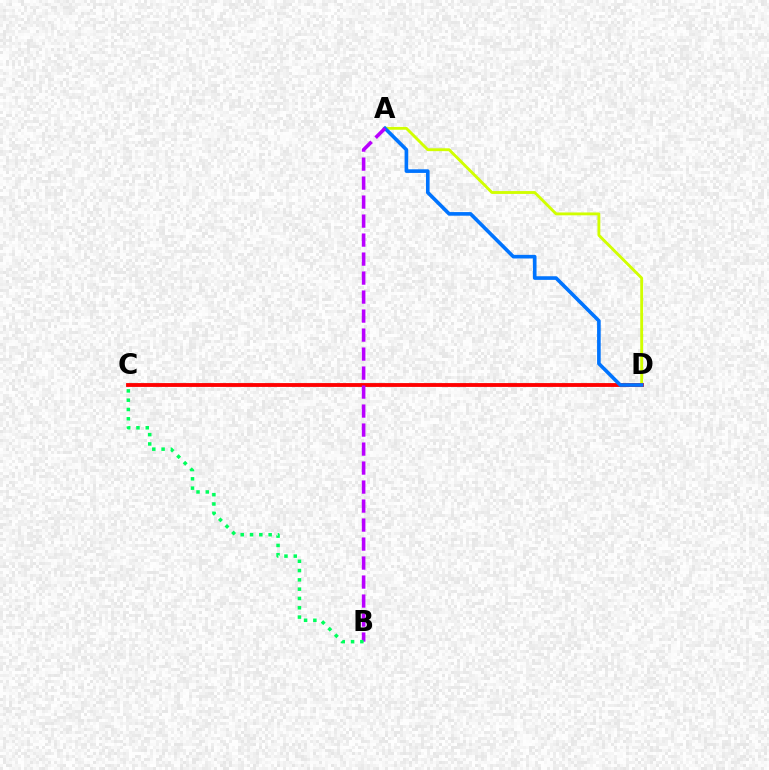{('A', 'D'): [{'color': '#d1ff00', 'line_style': 'solid', 'thickness': 2.06}, {'color': '#0074ff', 'line_style': 'solid', 'thickness': 2.61}], ('C', 'D'): [{'color': '#ff0000', 'line_style': 'solid', 'thickness': 2.76}], ('A', 'B'): [{'color': '#b900ff', 'line_style': 'dashed', 'thickness': 2.58}], ('B', 'C'): [{'color': '#00ff5c', 'line_style': 'dotted', 'thickness': 2.53}]}